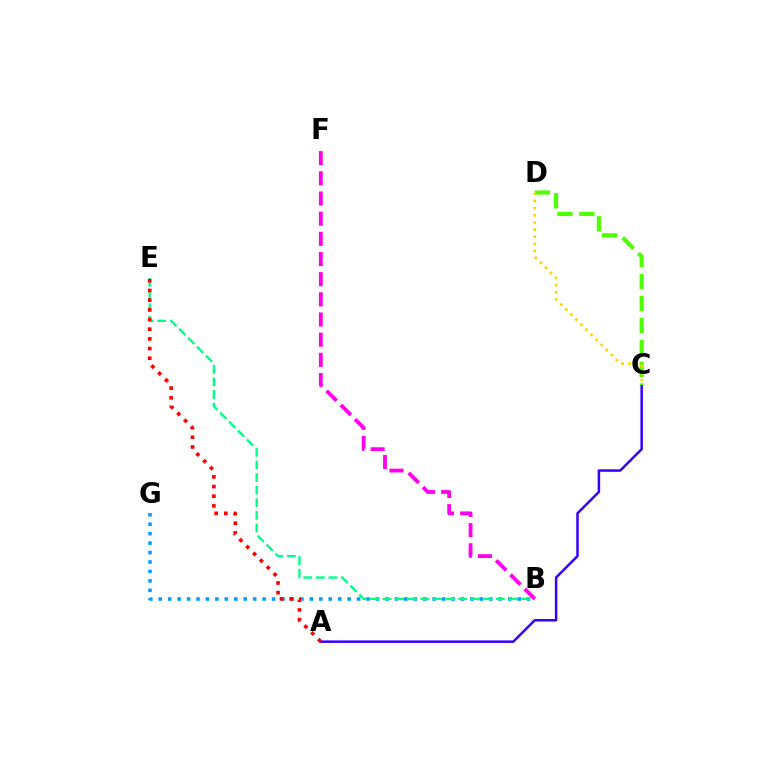{('B', 'G'): [{'color': '#009eff', 'line_style': 'dotted', 'thickness': 2.57}], ('A', 'C'): [{'color': '#3700ff', 'line_style': 'solid', 'thickness': 1.81}], ('C', 'D'): [{'color': '#4fff00', 'line_style': 'dashed', 'thickness': 2.98}, {'color': '#ffd500', 'line_style': 'dotted', 'thickness': 1.94}], ('B', 'E'): [{'color': '#00ff86', 'line_style': 'dashed', 'thickness': 1.71}], ('A', 'E'): [{'color': '#ff0000', 'line_style': 'dotted', 'thickness': 2.63}], ('B', 'F'): [{'color': '#ff00ed', 'line_style': 'dashed', 'thickness': 2.74}]}